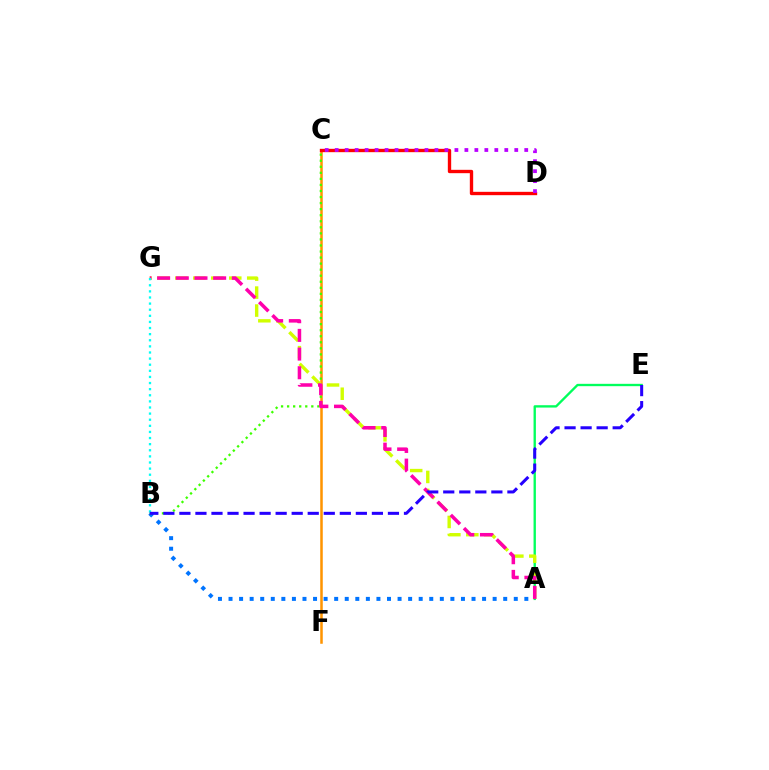{('C', 'F'): [{'color': '#ff9400', 'line_style': 'solid', 'thickness': 1.82}], ('A', 'E'): [{'color': '#00ff5c', 'line_style': 'solid', 'thickness': 1.69}], ('A', 'B'): [{'color': '#0074ff', 'line_style': 'dotted', 'thickness': 2.87}], ('B', 'C'): [{'color': '#3dff00', 'line_style': 'dotted', 'thickness': 1.64}], ('A', 'G'): [{'color': '#d1ff00', 'line_style': 'dashed', 'thickness': 2.44}, {'color': '#ff00ac', 'line_style': 'dashed', 'thickness': 2.54}], ('B', 'G'): [{'color': '#00fff6', 'line_style': 'dotted', 'thickness': 1.66}], ('C', 'D'): [{'color': '#ff0000', 'line_style': 'solid', 'thickness': 2.41}, {'color': '#b900ff', 'line_style': 'dotted', 'thickness': 2.71}], ('B', 'E'): [{'color': '#2500ff', 'line_style': 'dashed', 'thickness': 2.18}]}